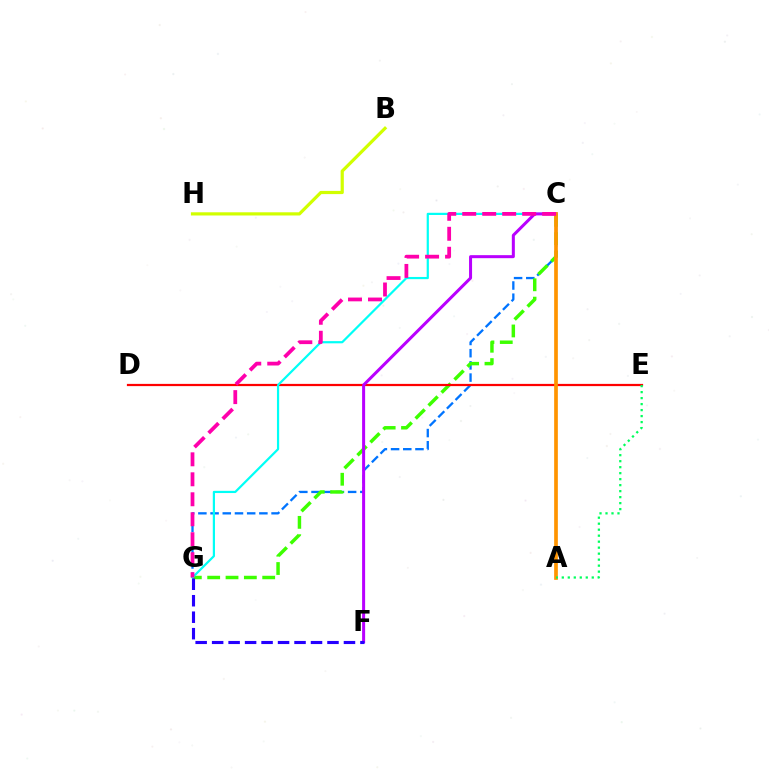{('C', 'G'): [{'color': '#0074ff', 'line_style': 'dashed', 'thickness': 1.66}, {'color': '#3dff00', 'line_style': 'dashed', 'thickness': 2.49}, {'color': '#00fff6', 'line_style': 'solid', 'thickness': 1.59}, {'color': '#ff00ac', 'line_style': 'dashed', 'thickness': 2.71}], ('B', 'H'): [{'color': '#d1ff00', 'line_style': 'solid', 'thickness': 2.31}], ('D', 'E'): [{'color': '#ff0000', 'line_style': 'solid', 'thickness': 1.6}], ('C', 'F'): [{'color': '#b900ff', 'line_style': 'solid', 'thickness': 2.17}], ('A', 'C'): [{'color': '#ff9400', 'line_style': 'solid', 'thickness': 2.66}], ('A', 'E'): [{'color': '#00ff5c', 'line_style': 'dotted', 'thickness': 1.63}], ('F', 'G'): [{'color': '#2500ff', 'line_style': 'dashed', 'thickness': 2.24}]}